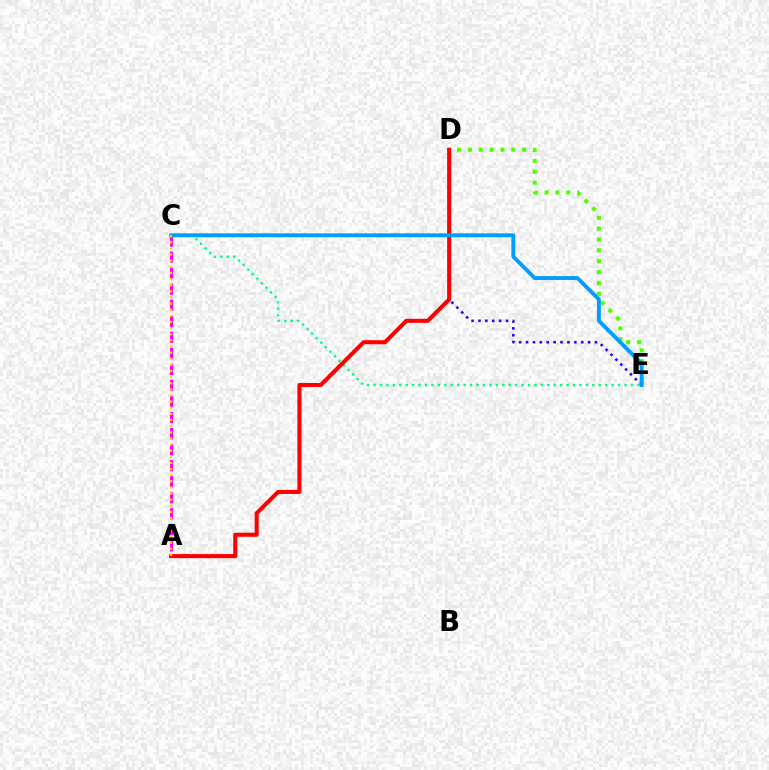{('D', 'E'): [{'color': '#3700ff', 'line_style': 'dotted', 'thickness': 1.87}, {'color': '#4fff00', 'line_style': 'dotted', 'thickness': 2.95}], ('A', 'C'): [{'color': '#ff00ed', 'line_style': 'dashed', 'thickness': 2.18}, {'color': '#ffd500', 'line_style': 'dotted', 'thickness': 1.67}], ('C', 'E'): [{'color': '#00ff86', 'line_style': 'dotted', 'thickness': 1.75}, {'color': '#009eff', 'line_style': 'solid', 'thickness': 2.81}], ('A', 'D'): [{'color': '#ff0000', 'line_style': 'solid', 'thickness': 2.93}]}